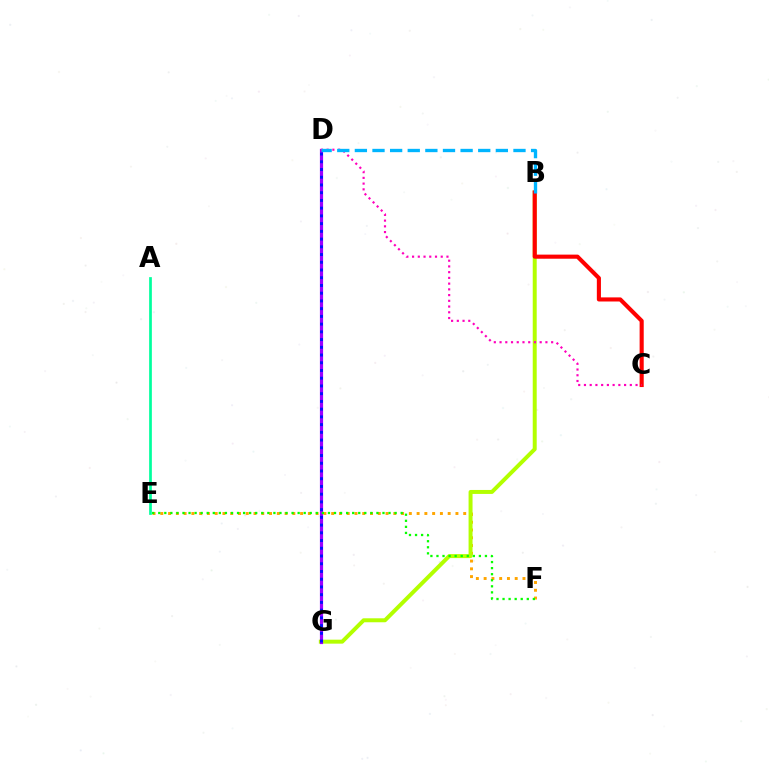{('E', 'F'): [{'color': '#ffa500', 'line_style': 'dotted', 'thickness': 2.11}, {'color': '#08ff00', 'line_style': 'dotted', 'thickness': 1.65}], ('B', 'G'): [{'color': '#b3ff00', 'line_style': 'solid', 'thickness': 2.86}], ('D', 'G'): [{'color': '#9b00ff', 'line_style': 'solid', 'thickness': 2.29}, {'color': '#0010ff', 'line_style': 'dotted', 'thickness': 2.1}], ('B', 'C'): [{'color': '#ff0000', 'line_style': 'solid', 'thickness': 2.95}], ('C', 'D'): [{'color': '#ff00bd', 'line_style': 'dotted', 'thickness': 1.56}], ('A', 'E'): [{'color': '#00ff9d', 'line_style': 'solid', 'thickness': 1.95}], ('B', 'D'): [{'color': '#00b5ff', 'line_style': 'dashed', 'thickness': 2.39}]}